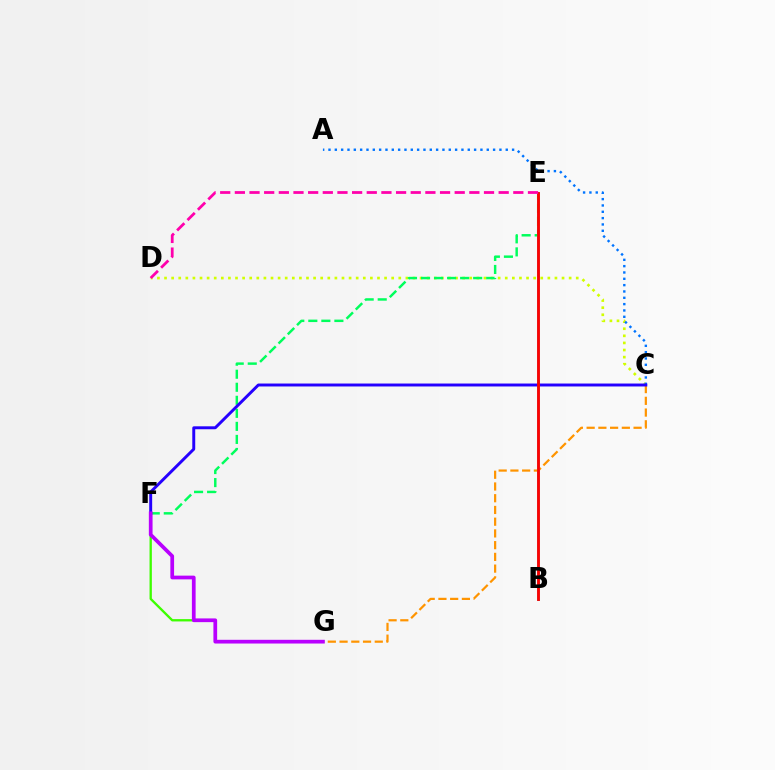{('C', 'D'): [{'color': '#d1ff00', 'line_style': 'dotted', 'thickness': 1.93}], ('A', 'C'): [{'color': '#0074ff', 'line_style': 'dotted', 'thickness': 1.72}], ('C', 'G'): [{'color': '#ff9400', 'line_style': 'dashed', 'thickness': 1.59}], ('B', 'E'): [{'color': '#00fff6', 'line_style': 'solid', 'thickness': 2.02}, {'color': '#ff0000', 'line_style': 'solid', 'thickness': 2.05}], ('F', 'G'): [{'color': '#3dff00', 'line_style': 'solid', 'thickness': 1.68}, {'color': '#b900ff', 'line_style': 'solid', 'thickness': 2.68}], ('E', 'F'): [{'color': '#00ff5c', 'line_style': 'dashed', 'thickness': 1.77}], ('C', 'F'): [{'color': '#2500ff', 'line_style': 'solid', 'thickness': 2.11}], ('D', 'E'): [{'color': '#ff00ac', 'line_style': 'dashed', 'thickness': 1.99}]}